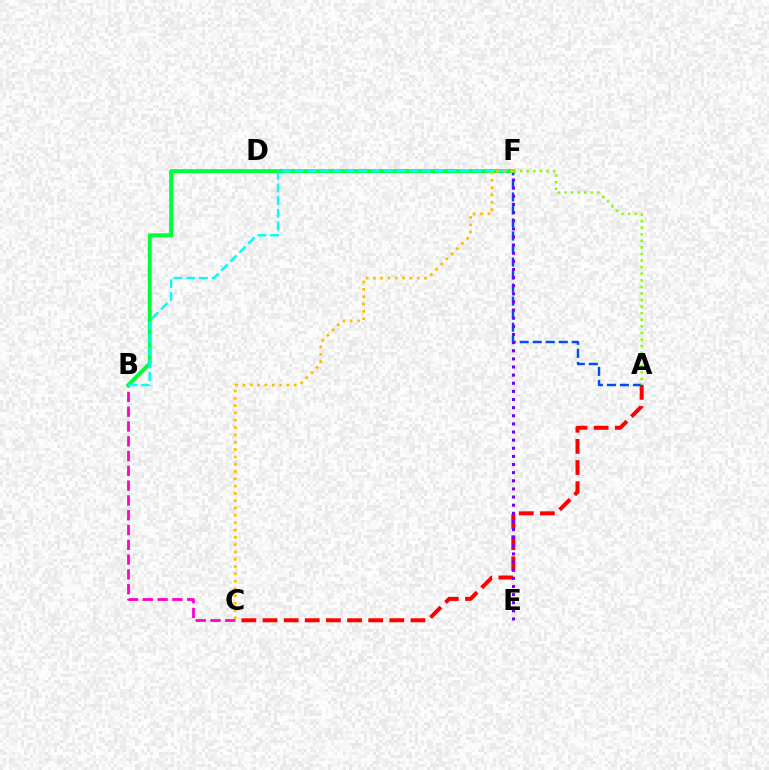{('A', 'C'): [{'color': '#ff0000', 'line_style': 'dashed', 'thickness': 2.87}], ('A', 'F'): [{'color': '#004bff', 'line_style': 'dashed', 'thickness': 1.77}, {'color': '#84ff00', 'line_style': 'dotted', 'thickness': 1.79}], ('B', 'C'): [{'color': '#ff00cf', 'line_style': 'dashed', 'thickness': 2.01}], ('E', 'F'): [{'color': '#7200ff', 'line_style': 'dotted', 'thickness': 2.21}], ('B', 'F'): [{'color': '#00ff39', 'line_style': 'solid', 'thickness': 2.79}, {'color': '#00fff6', 'line_style': 'dashed', 'thickness': 1.73}], ('C', 'F'): [{'color': '#ffbd00', 'line_style': 'dotted', 'thickness': 1.99}]}